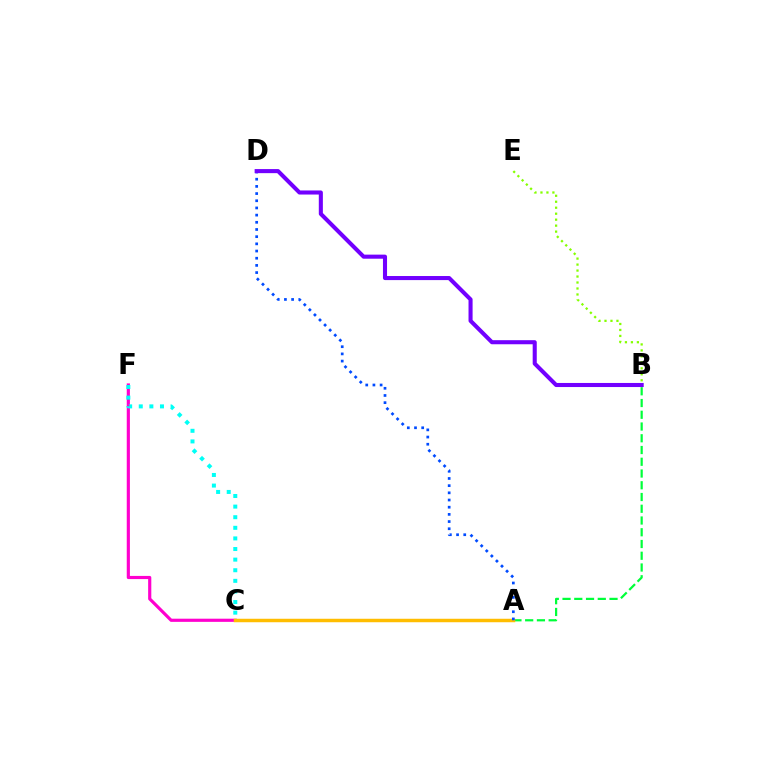{('C', 'F'): [{'color': '#ff00cf', 'line_style': 'solid', 'thickness': 2.28}, {'color': '#00fff6', 'line_style': 'dotted', 'thickness': 2.88}], ('B', 'E'): [{'color': '#84ff00', 'line_style': 'dotted', 'thickness': 1.62}], ('A', 'B'): [{'color': '#00ff39', 'line_style': 'dashed', 'thickness': 1.6}], ('A', 'C'): [{'color': '#ff0000', 'line_style': 'dashed', 'thickness': 2.12}, {'color': '#ffbd00', 'line_style': 'solid', 'thickness': 2.5}], ('A', 'D'): [{'color': '#004bff', 'line_style': 'dotted', 'thickness': 1.95}], ('B', 'D'): [{'color': '#7200ff', 'line_style': 'solid', 'thickness': 2.93}]}